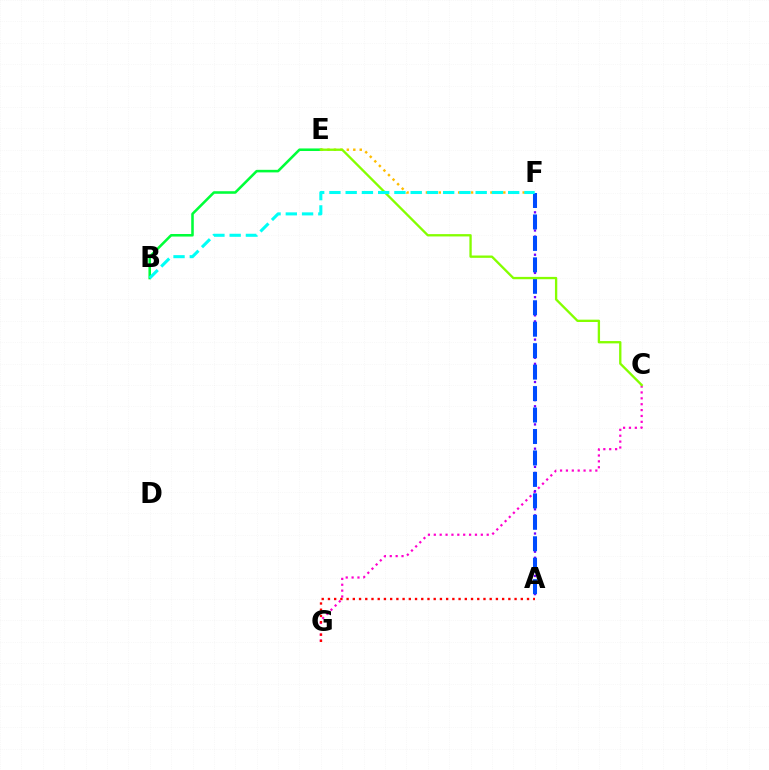{('B', 'E'): [{'color': '#00ff39', 'line_style': 'solid', 'thickness': 1.84}], ('C', 'G'): [{'color': '#ff00cf', 'line_style': 'dotted', 'thickness': 1.6}], ('A', 'G'): [{'color': '#ff0000', 'line_style': 'dotted', 'thickness': 1.69}], ('E', 'F'): [{'color': '#ffbd00', 'line_style': 'dotted', 'thickness': 1.75}], ('A', 'F'): [{'color': '#7200ff', 'line_style': 'dotted', 'thickness': 1.65}, {'color': '#004bff', 'line_style': 'dashed', 'thickness': 2.91}], ('C', 'E'): [{'color': '#84ff00', 'line_style': 'solid', 'thickness': 1.68}], ('B', 'F'): [{'color': '#00fff6', 'line_style': 'dashed', 'thickness': 2.21}]}